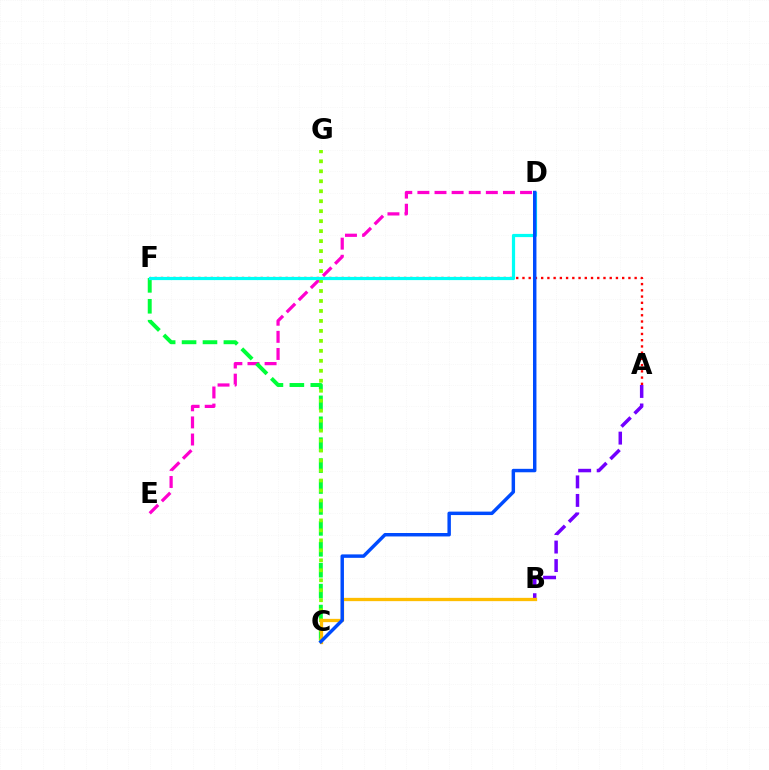{('D', 'E'): [{'color': '#ff00cf', 'line_style': 'dashed', 'thickness': 2.32}], ('A', 'B'): [{'color': '#7200ff', 'line_style': 'dashed', 'thickness': 2.51}], ('A', 'F'): [{'color': '#ff0000', 'line_style': 'dotted', 'thickness': 1.69}], ('C', 'F'): [{'color': '#00ff39', 'line_style': 'dashed', 'thickness': 2.84}], ('C', 'G'): [{'color': '#84ff00', 'line_style': 'dotted', 'thickness': 2.71}], ('D', 'F'): [{'color': '#00fff6', 'line_style': 'solid', 'thickness': 2.31}], ('B', 'C'): [{'color': '#ffbd00', 'line_style': 'solid', 'thickness': 2.37}], ('C', 'D'): [{'color': '#004bff', 'line_style': 'solid', 'thickness': 2.48}]}